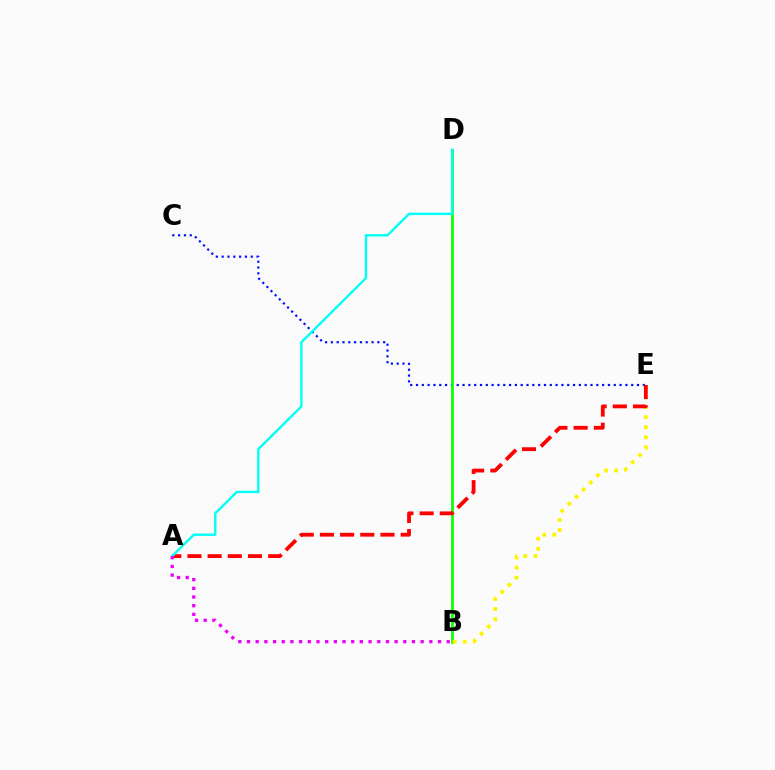{('C', 'E'): [{'color': '#0010ff', 'line_style': 'dotted', 'thickness': 1.58}], ('B', 'D'): [{'color': '#08ff00', 'line_style': 'solid', 'thickness': 1.94}], ('B', 'E'): [{'color': '#fcf500', 'line_style': 'dotted', 'thickness': 2.74}], ('A', 'E'): [{'color': '#ff0000', 'line_style': 'dashed', 'thickness': 2.74}], ('A', 'D'): [{'color': '#00fff6', 'line_style': 'solid', 'thickness': 1.71}], ('A', 'B'): [{'color': '#ee00ff', 'line_style': 'dotted', 'thickness': 2.36}]}